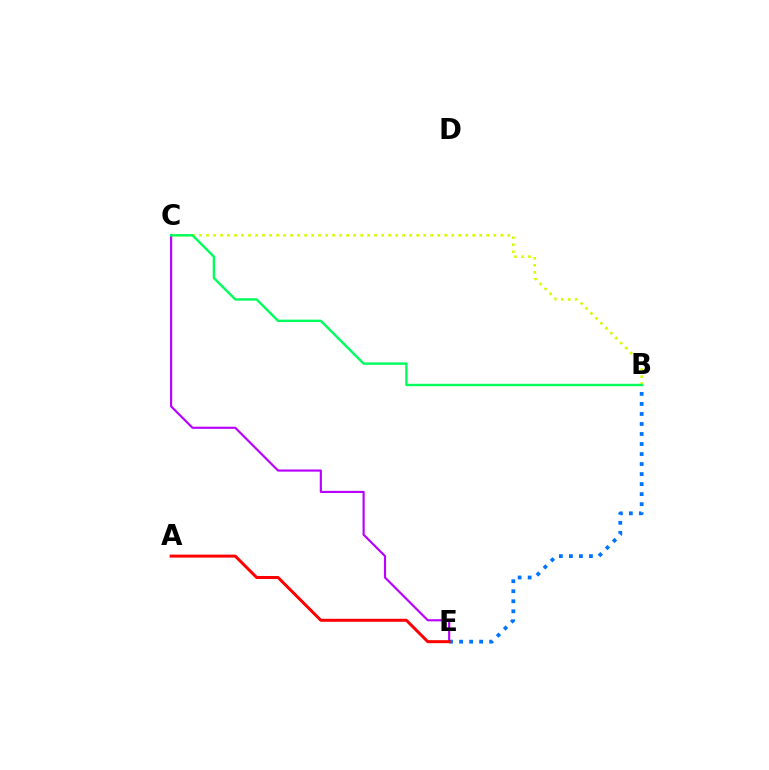{('B', 'C'): [{'color': '#d1ff00', 'line_style': 'dotted', 'thickness': 1.9}, {'color': '#00ff5c', 'line_style': 'solid', 'thickness': 1.73}], ('C', 'E'): [{'color': '#b900ff', 'line_style': 'solid', 'thickness': 1.55}], ('B', 'E'): [{'color': '#0074ff', 'line_style': 'dotted', 'thickness': 2.72}], ('A', 'E'): [{'color': '#ff0000', 'line_style': 'solid', 'thickness': 2.15}]}